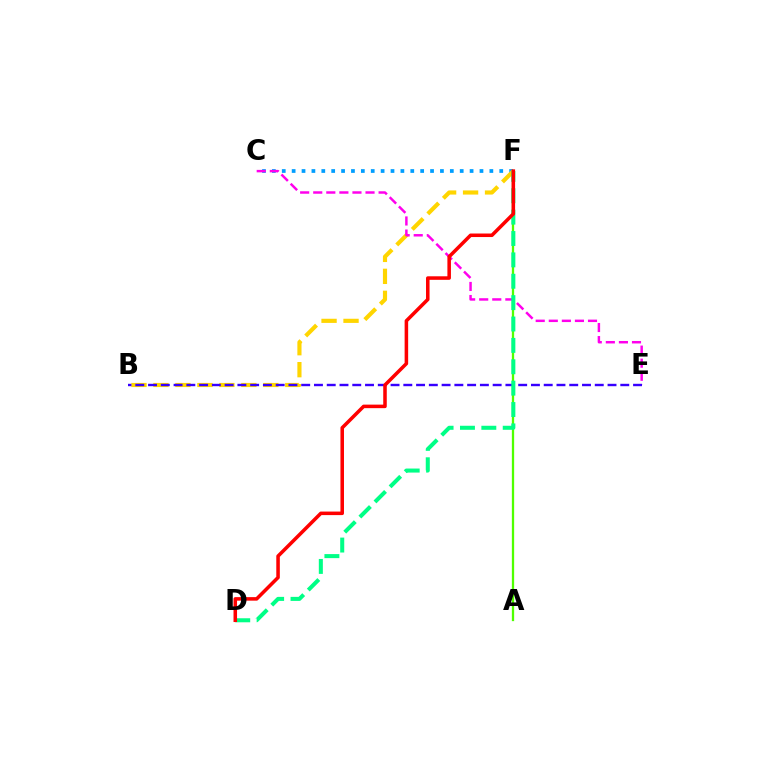{('C', 'F'): [{'color': '#009eff', 'line_style': 'dotted', 'thickness': 2.69}], ('A', 'F'): [{'color': '#4fff00', 'line_style': 'solid', 'thickness': 1.65}], ('B', 'F'): [{'color': '#ffd500', 'line_style': 'dashed', 'thickness': 2.99}], ('C', 'E'): [{'color': '#ff00ed', 'line_style': 'dashed', 'thickness': 1.78}], ('B', 'E'): [{'color': '#3700ff', 'line_style': 'dashed', 'thickness': 1.73}], ('D', 'F'): [{'color': '#00ff86', 'line_style': 'dashed', 'thickness': 2.9}, {'color': '#ff0000', 'line_style': 'solid', 'thickness': 2.55}]}